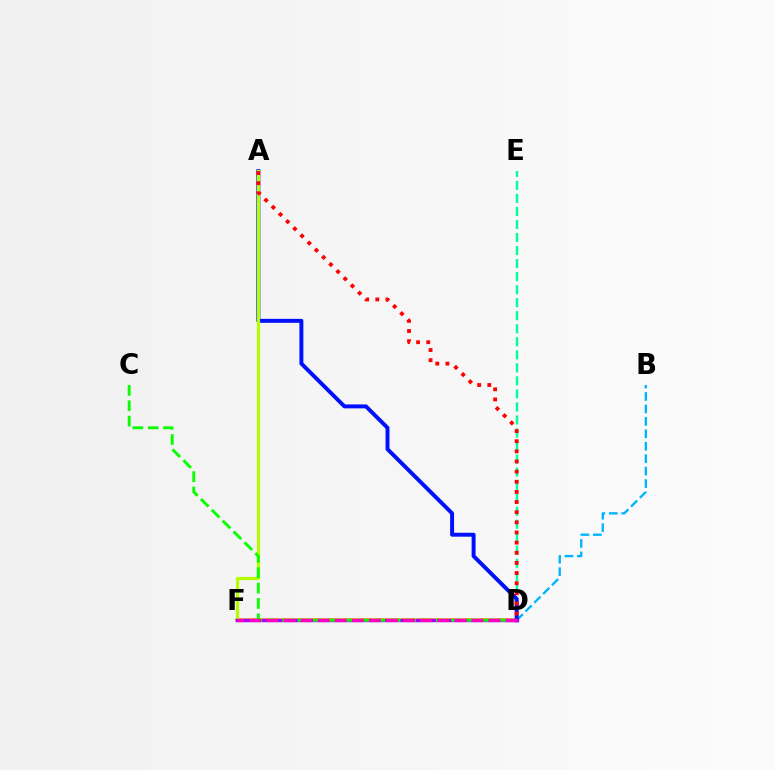{('D', 'E'): [{'color': '#00ff9d', 'line_style': 'dashed', 'thickness': 1.77}], ('B', 'D'): [{'color': '#00b5ff', 'line_style': 'dashed', 'thickness': 1.69}], ('D', 'F'): [{'color': '#ffa500', 'line_style': 'solid', 'thickness': 2.56}, {'color': '#9b00ff', 'line_style': 'solid', 'thickness': 2.44}, {'color': '#ff00bd', 'line_style': 'dashed', 'thickness': 2.32}], ('A', 'D'): [{'color': '#0010ff', 'line_style': 'solid', 'thickness': 2.84}, {'color': '#ff0000', 'line_style': 'dotted', 'thickness': 2.76}], ('A', 'F'): [{'color': '#b3ff00', 'line_style': 'solid', 'thickness': 2.29}], ('C', 'D'): [{'color': '#08ff00', 'line_style': 'dashed', 'thickness': 2.09}]}